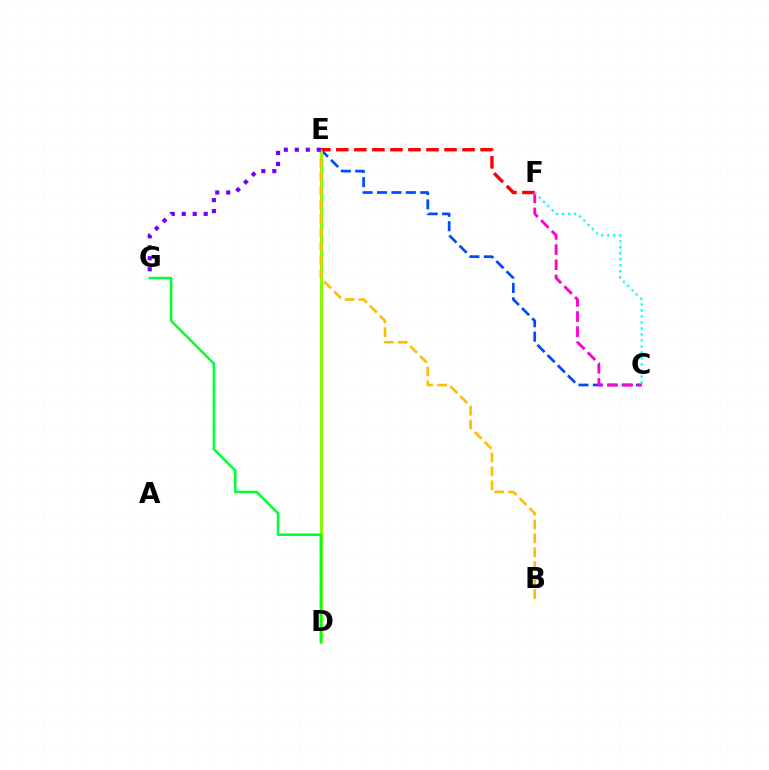{('C', 'E'): [{'color': '#004bff', 'line_style': 'dashed', 'thickness': 1.96}], ('D', 'E'): [{'color': '#84ff00', 'line_style': 'solid', 'thickness': 2.16}], ('E', 'F'): [{'color': '#ff0000', 'line_style': 'dashed', 'thickness': 2.45}], ('D', 'G'): [{'color': '#00ff39', 'line_style': 'solid', 'thickness': 1.81}], ('B', 'E'): [{'color': '#ffbd00', 'line_style': 'dashed', 'thickness': 1.89}], ('C', 'F'): [{'color': '#ff00cf', 'line_style': 'dashed', 'thickness': 2.06}, {'color': '#00fff6', 'line_style': 'dotted', 'thickness': 1.63}], ('E', 'G'): [{'color': '#7200ff', 'line_style': 'dotted', 'thickness': 2.98}]}